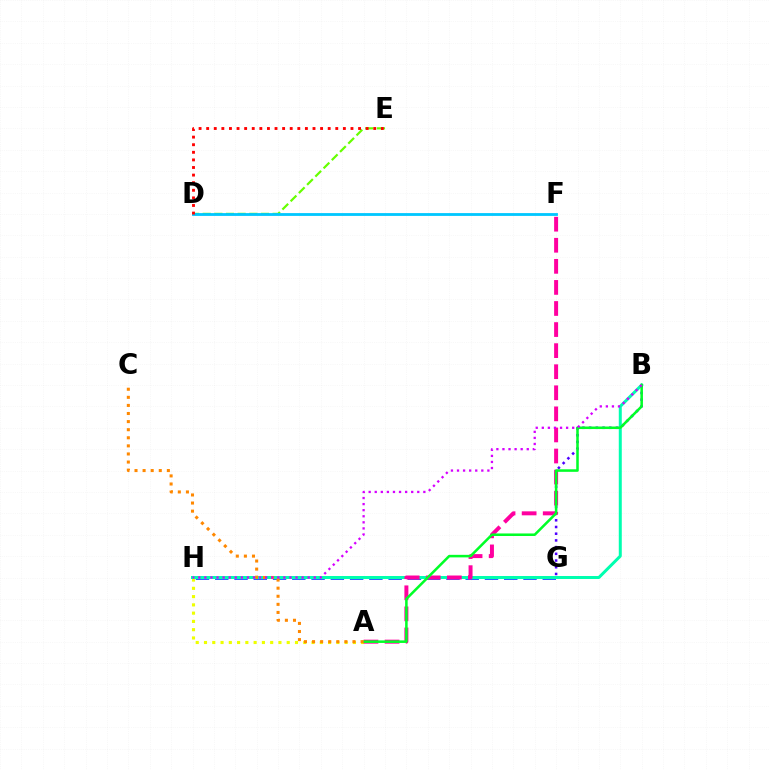{('D', 'E'): [{'color': '#66ff00', 'line_style': 'dashed', 'thickness': 1.58}, {'color': '#ff0000', 'line_style': 'dotted', 'thickness': 2.06}], ('B', 'G'): [{'color': '#4f00ff', 'line_style': 'dotted', 'thickness': 1.82}], ('G', 'H'): [{'color': '#003fff', 'line_style': 'dashed', 'thickness': 2.62}], ('A', 'H'): [{'color': '#eeff00', 'line_style': 'dotted', 'thickness': 2.25}], ('B', 'H'): [{'color': '#00ffaf', 'line_style': 'solid', 'thickness': 2.16}, {'color': '#d600ff', 'line_style': 'dotted', 'thickness': 1.65}], ('A', 'F'): [{'color': '#ff00a0', 'line_style': 'dashed', 'thickness': 2.86}], ('D', 'F'): [{'color': '#00c7ff', 'line_style': 'solid', 'thickness': 2.03}], ('A', 'B'): [{'color': '#00ff27', 'line_style': 'solid', 'thickness': 1.83}], ('A', 'C'): [{'color': '#ff8800', 'line_style': 'dotted', 'thickness': 2.2}]}